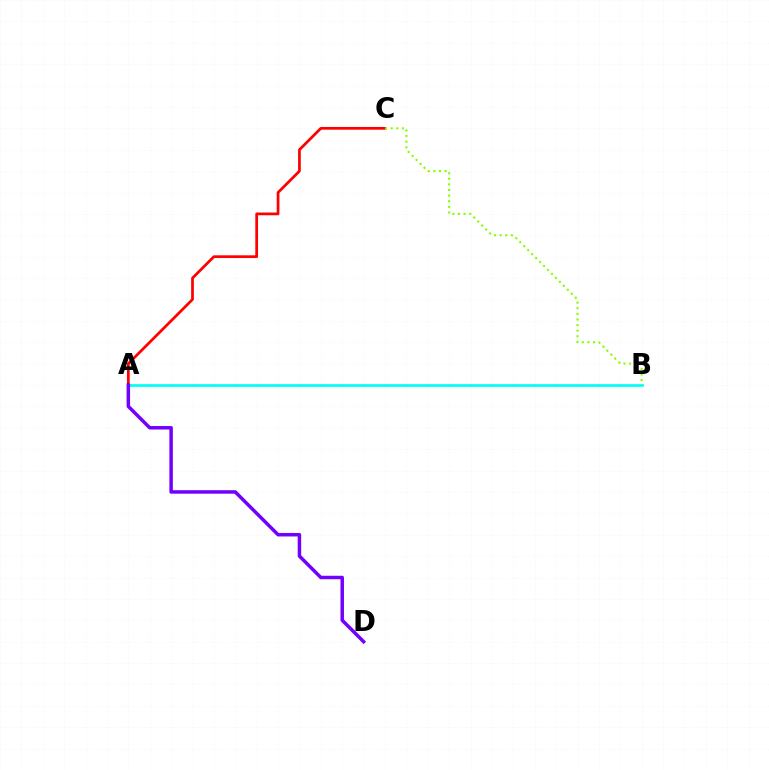{('A', 'C'): [{'color': '#ff0000', 'line_style': 'solid', 'thickness': 1.97}], ('B', 'C'): [{'color': '#84ff00', 'line_style': 'dotted', 'thickness': 1.52}], ('A', 'B'): [{'color': '#00fff6', 'line_style': 'solid', 'thickness': 1.96}], ('A', 'D'): [{'color': '#7200ff', 'line_style': 'solid', 'thickness': 2.51}]}